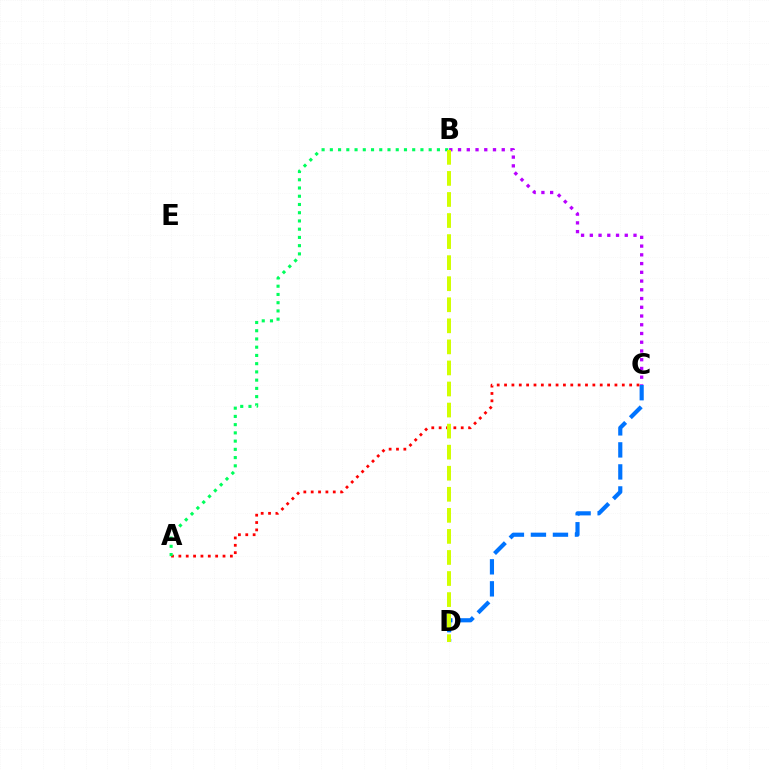{('B', 'C'): [{'color': '#b900ff', 'line_style': 'dotted', 'thickness': 2.37}], ('C', 'D'): [{'color': '#0074ff', 'line_style': 'dashed', 'thickness': 2.99}], ('A', 'C'): [{'color': '#ff0000', 'line_style': 'dotted', 'thickness': 2.0}], ('A', 'B'): [{'color': '#00ff5c', 'line_style': 'dotted', 'thickness': 2.24}], ('B', 'D'): [{'color': '#d1ff00', 'line_style': 'dashed', 'thickness': 2.86}]}